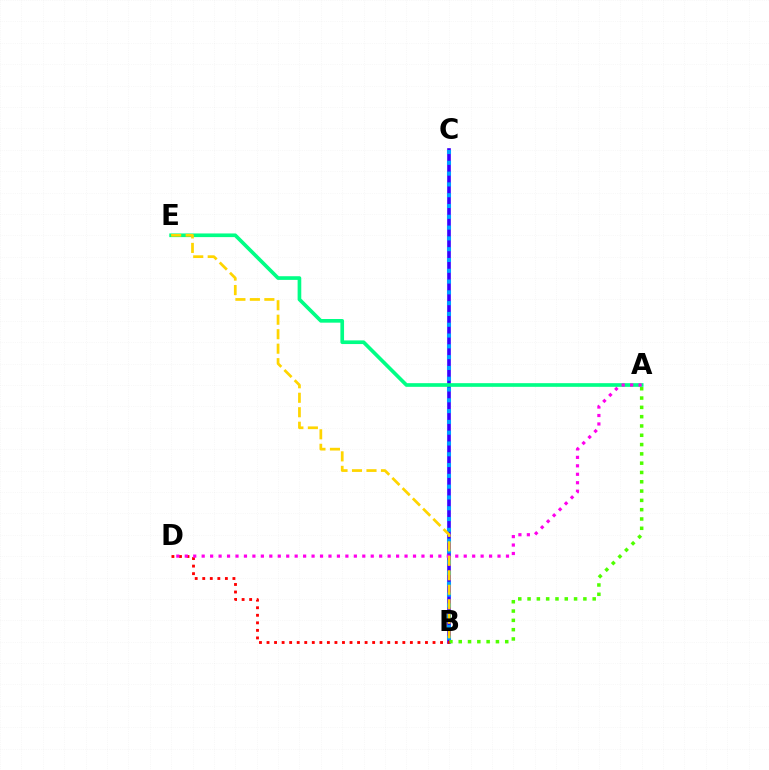{('B', 'C'): [{'color': '#3700ff', 'line_style': 'solid', 'thickness': 2.62}, {'color': '#009eff', 'line_style': 'dotted', 'thickness': 2.93}], ('A', 'B'): [{'color': '#4fff00', 'line_style': 'dotted', 'thickness': 2.53}], ('A', 'E'): [{'color': '#00ff86', 'line_style': 'solid', 'thickness': 2.64}], ('B', 'D'): [{'color': '#ff0000', 'line_style': 'dotted', 'thickness': 2.05}], ('A', 'D'): [{'color': '#ff00ed', 'line_style': 'dotted', 'thickness': 2.3}], ('B', 'E'): [{'color': '#ffd500', 'line_style': 'dashed', 'thickness': 1.97}]}